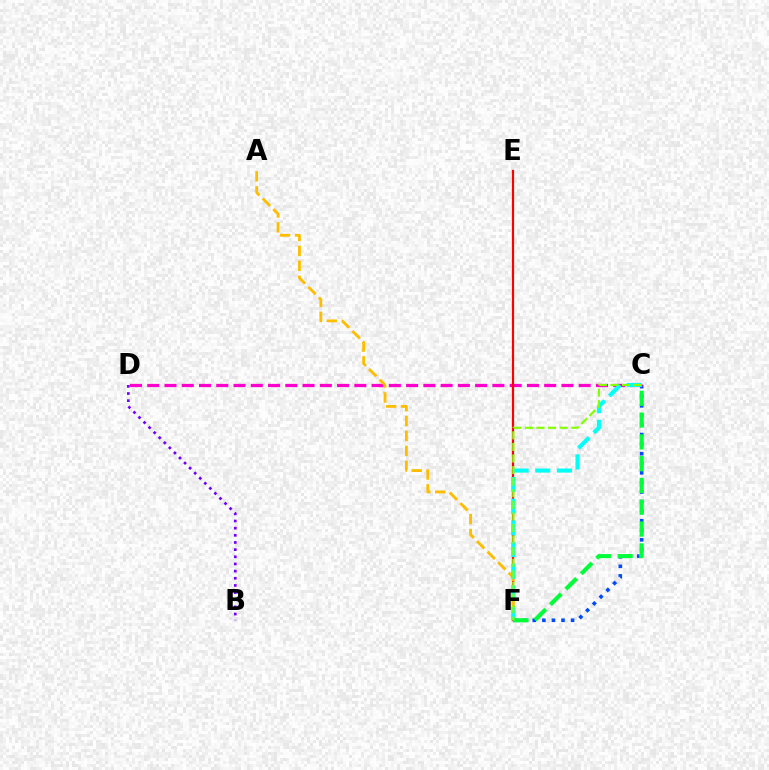{('C', 'F'): [{'color': '#004bff', 'line_style': 'dotted', 'thickness': 2.6}, {'color': '#00fff6', 'line_style': 'dashed', 'thickness': 2.95}, {'color': '#00ff39', 'line_style': 'dashed', 'thickness': 2.96}, {'color': '#84ff00', 'line_style': 'dashed', 'thickness': 1.57}], ('C', 'D'): [{'color': '#ff00cf', 'line_style': 'dashed', 'thickness': 2.34}], ('E', 'F'): [{'color': '#ff0000', 'line_style': 'solid', 'thickness': 1.59}], ('A', 'F'): [{'color': '#ffbd00', 'line_style': 'dashed', 'thickness': 2.03}], ('B', 'D'): [{'color': '#7200ff', 'line_style': 'dotted', 'thickness': 1.94}]}